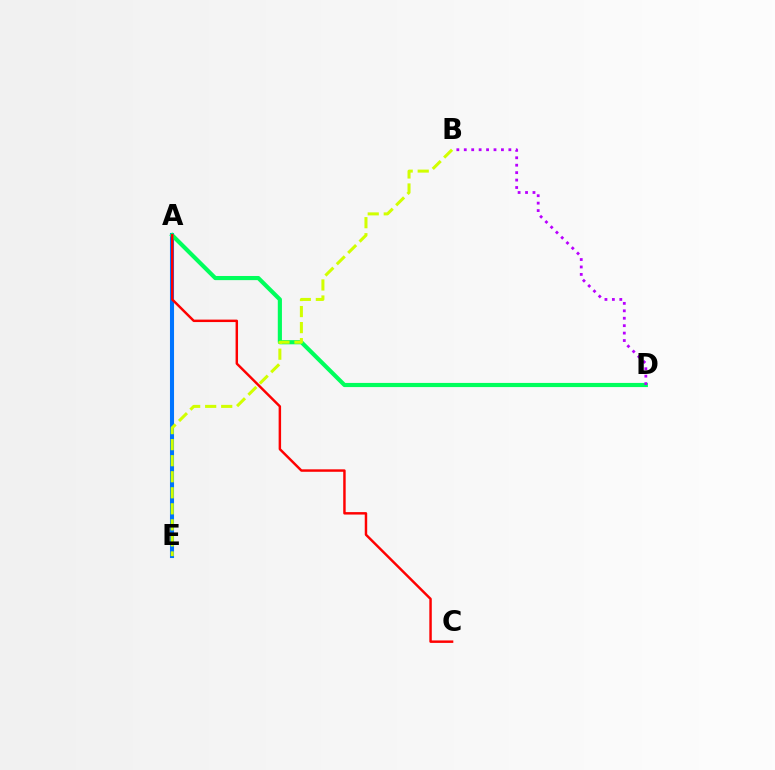{('A', 'E'): [{'color': '#0074ff', 'line_style': 'solid', 'thickness': 2.94}], ('A', 'D'): [{'color': '#00ff5c', 'line_style': 'solid', 'thickness': 2.99}], ('B', 'D'): [{'color': '#b900ff', 'line_style': 'dotted', 'thickness': 2.02}], ('B', 'E'): [{'color': '#d1ff00', 'line_style': 'dashed', 'thickness': 2.18}], ('A', 'C'): [{'color': '#ff0000', 'line_style': 'solid', 'thickness': 1.77}]}